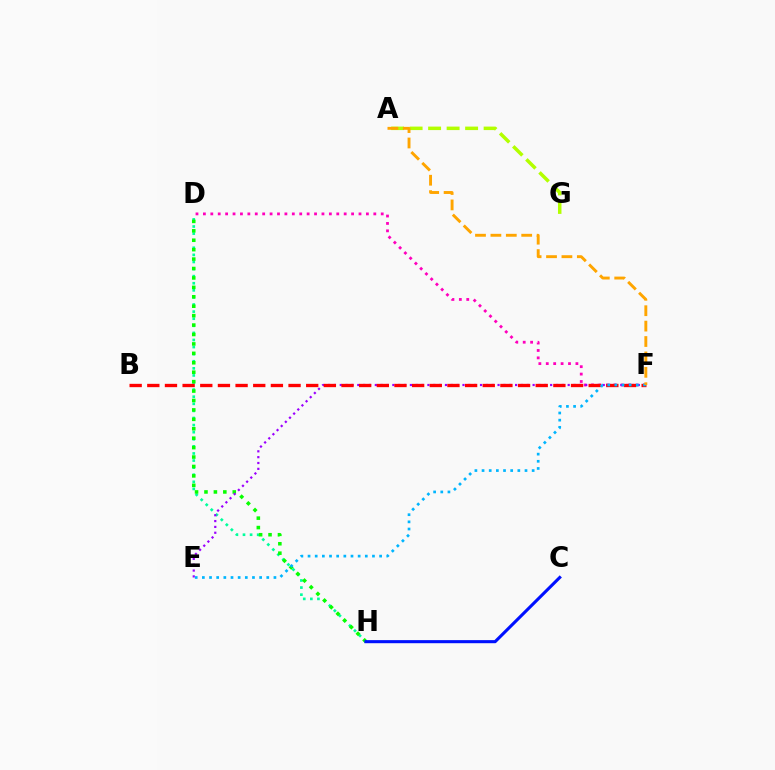{('D', 'H'): [{'color': '#00ff9d', 'line_style': 'dotted', 'thickness': 1.93}, {'color': '#08ff00', 'line_style': 'dotted', 'thickness': 2.56}], ('D', 'F'): [{'color': '#ff00bd', 'line_style': 'dotted', 'thickness': 2.01}], ('C', 'H'): [{'color': '#0010ff', 'line_style': 'solid', 'thickness': 2.22}], ('A', 'G'): [{'color': '#b3ff00', 'line_style': 'dashed', 'thickness': 2.51}], ('E', 'F'): [{'color': '#9b00ff', 'line_style': 'dotted', 'thickness': 1.59}, {'color': '#00b5ff', 'line_style': 'dotted', 'thickness': 1.94}], ('B', 'F'): [{'color': '#ff0000', 'line_style': 'dashed', 'thickness': 2.4}], ('A', 'F'): [{'color': '#ffa500', 'line_style': 'dashed', 'thickness': 2.09}]}